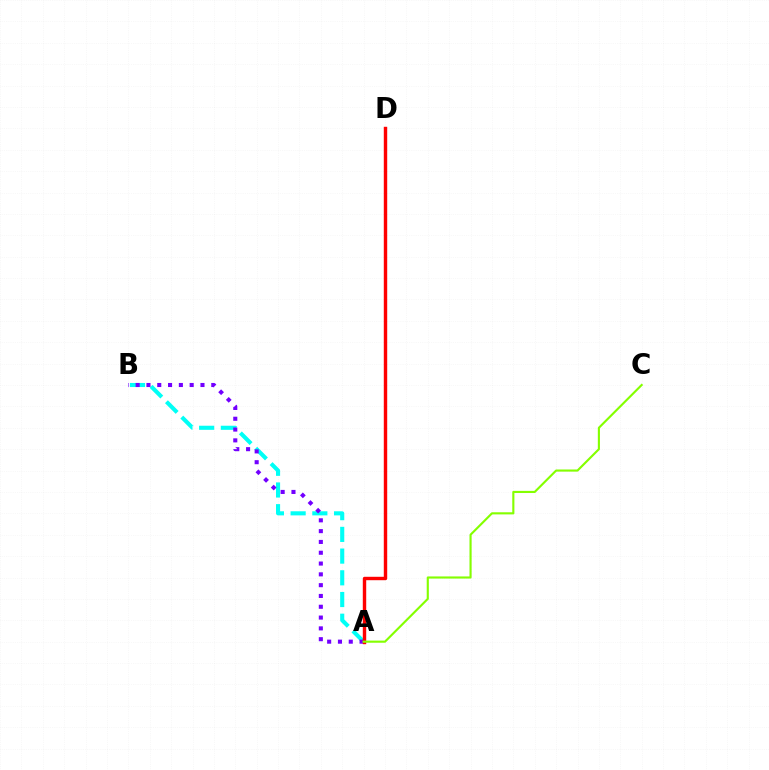{('A', 'B'): [{'color': '#00fff6', 'line_style': 'dashed', 'thickness': 2.95}, {'color': '#7200ff', 'line_style': 'dotted', 'thickness': 2.94}], ('A', 'D'): [{'color': '#ff0000', 'line_style': 'solid', 'thickness': 2.46}], ('A', 'C'): [{'color': '#84ff00', 'line_style': 'solid', 'thickness': 1.53}]}